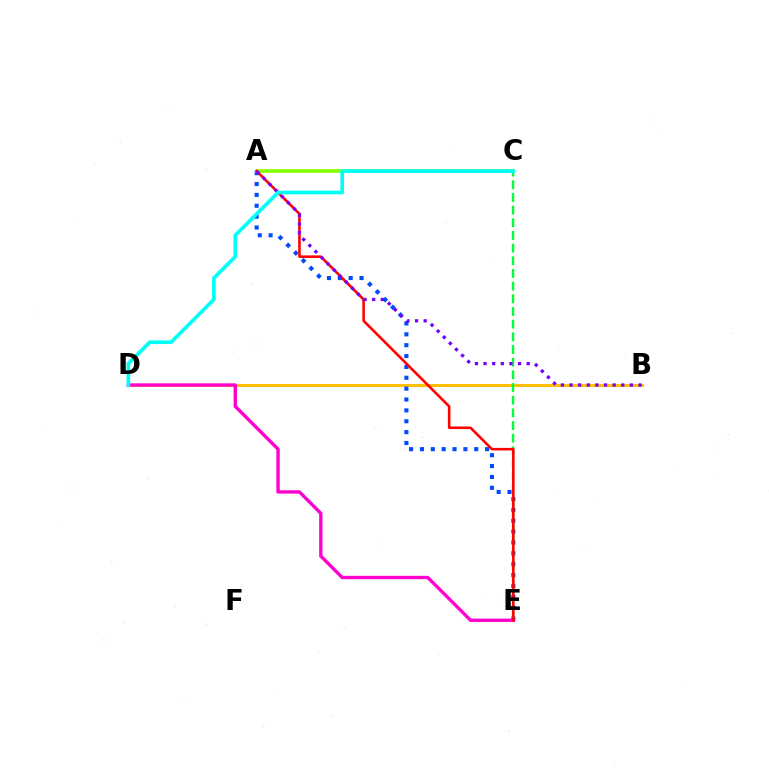{('B', 'D'): [{'color': '#ffbd00', 'line_style': 'solid', 'thickness': 2.08}], ('A', 'E'): [{'color': '#004bff', 'line_style': 'dotted', 'thickness': 2.95}, {'color': '#ff0000', 'line_style': 'solid', 'thickness': 1.85}], ('A', 'C'): [{'color': '#84ff00', 'line_style': 'solid', 'thickness': 2.6}], ('C', 'E'): [{'color': '#00ff39', 'line_style': 'dashed', 'thickness': 1.72}], ('D', 'E'): [{'color': '#ff00cf', 'line_style': 'solid', 'thickness': 2.42}], ('A', 'B'): [{'color': '#7200ff', 'line_style': 'dotted', 'thickness': 2.34}], ('C', 'D'): [{'color': '#00fff6', 'line_style': 'solid', 'thickness': 2.64}]}